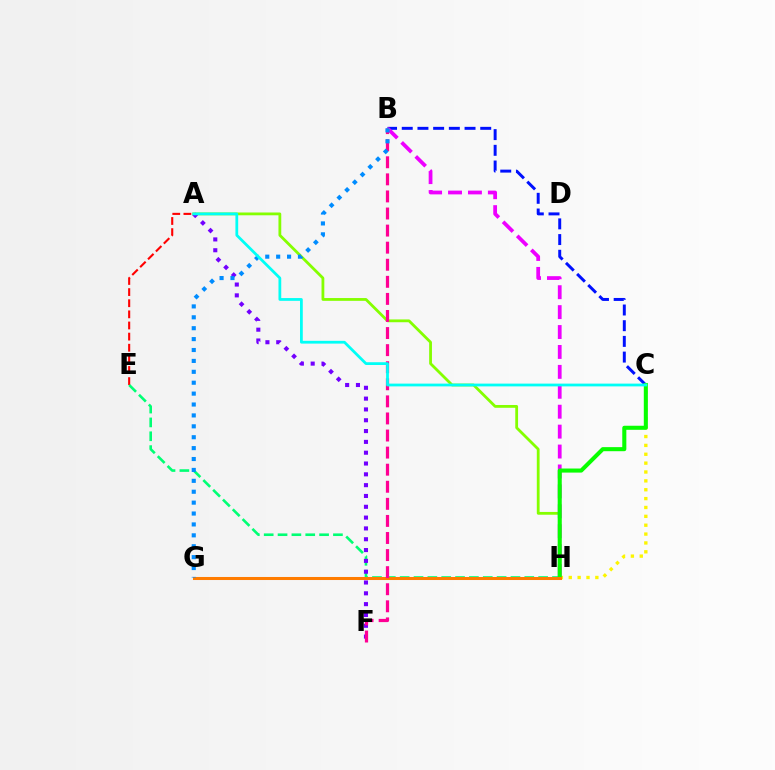{('A', 'H'): [{'color': '#84ff00', 'line_style': 'solid', 'thickness': 2.01}], ('B', 'C'): [{'color': '#0010ff', 'line_style': 'dashed', 'thickness': 2.13}], ('C', 'H'): [{'color': '#fcf500', 'line_style': 'dotted', 'thickness': 2.41}, {'color': '#08ff00', 'line_style': 'solid', 'thickness': 2.93}], ('A', 'E'): [{'color': '#ff0000', 'line_style': 'dashed', 'thickness': 1.51}], ('E', 'H'): [{'color': '#00ff74', 'line_style': 'dashed', 'thickness': 1.88}], ('A', 'F'): [{'color': '#7200ff', 'line_style': 'dotted', 'thickness': 2.94}], ('B', 'H'): [{'color': '#ee00ff', 'line_style': 'dashed', 'thickness': 2.71}], ('G', 'H'): [{'color': '#ff7c00', 'line_style': 'solid', 'thickness': 2.19}], ('B', 'F'): [{'color': '#ff0094', 'line_style': 'dashed', 'thickness': 2.32}], ('B', 'G'): [{'color': '#008cff', 'line_style': 'dotted', 'thickness': 2.96}], ('A', 'C'): [{'color': '#00fff6', 'line_style': 'solid', 'thickness': 1.99}]}